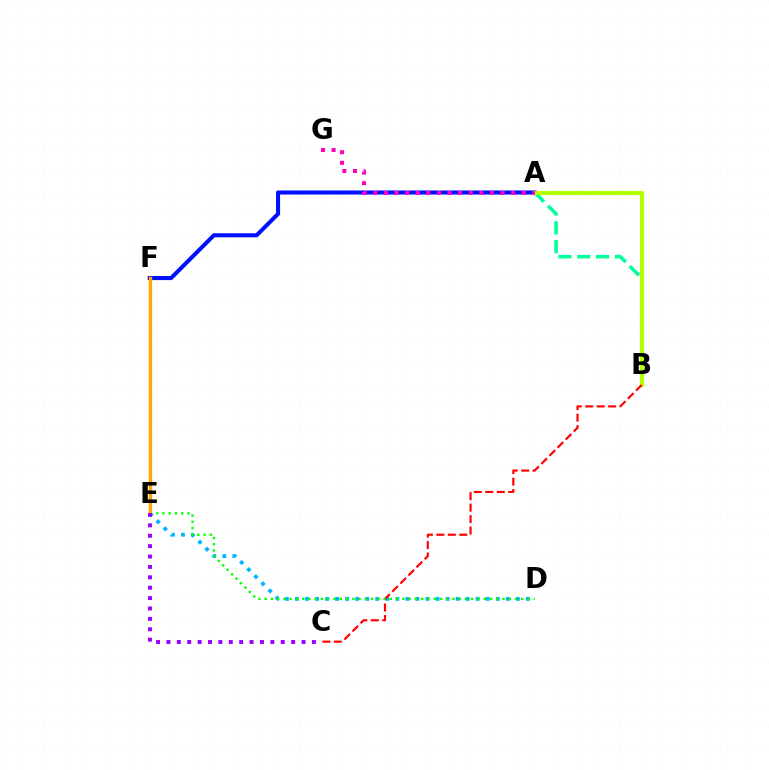{('A', 'F'): [{'color': '#0010ff', 'line_style': 'solid', 'thickness': 2.93}], ('A', 'B'): [{'color': '#00ff9d', 'line_style': 'dashed', 'thickness': 2.56}, {'color': '#b3ff00', 'line_style': 'solid', 'thickness': 2.99}], ('D', 'E'): [{'color': '#00b5ff', 'line_style': 'dotted', 'thickness': 2.73}, {'color': '#08ff00', 'line_style': 'dotted', 'thickness': 1.7}], ('B', 'C'): [{'color': '#ff0000', 'line_style': 'dashed', 'thickness': 1.56}], ('E', 'F'): [{'color': '#ffa500', 'line_style': 'solid', 'thickness': 2.41}], ('A', 'G'): [{'color': '#ff00bd', 'line_style': 'dotted', 'thickness': 2.88}], ('C', 'E'): [{'color': '#9b00ff', 'line_style': 'dotted', 'thickness': 2.82}]}